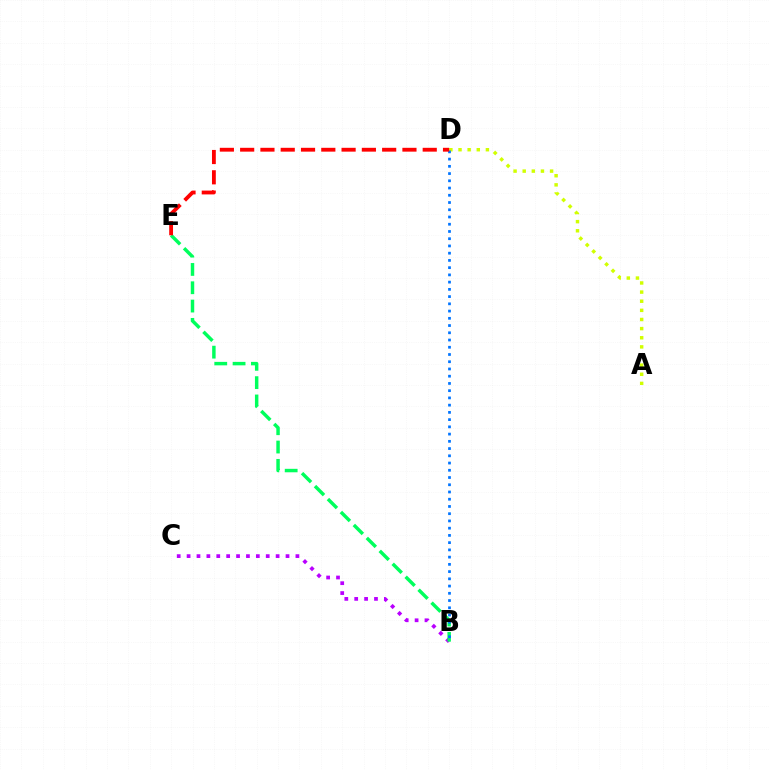{('A', 'D'): [{'color': '#d1ff00', 'line_style': 'dotted', 'thickness': 2.48}], ('B', 'C'): [{'color': '#b900ff', 'line_style': 'dotted', 'thickness': 2.69}], ('B', 'E'): [{'color': '#00ff5c', 'line_style': 'dashed', 'thickness': 2.49}], ('B', 'D'): [{'color': '#0074ff', 'line_style': 'dotted', 'thickness': 1.97}], ('D', 'E'): [{'color': '#ff0000', 'line_style': 'dashed', 'thickness': 2.76}]}